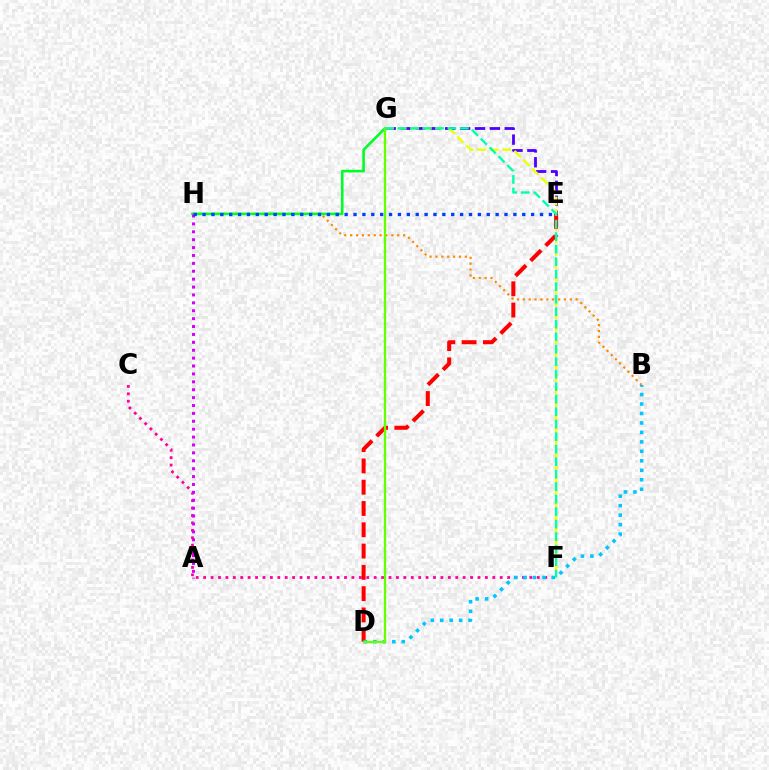{('B', 'H'): [{'color': '#ff8800', 'line_style': 'dotted', 'thickness': 1.6}], ('E', 'G'): [{'color': '#4f00ff', 'line_style': 'dashed', 'thickness': 2.02}], ('C', 'F'): [{'color': '#ff00a0', 'line_style': 'dotted', 'thickness': 2.01}], ('G', 'H'): [{'color': '#00ff27', 'line_style': 'solid', 'thickness': 1.89}], ('F', 'G'): [{'color': '#eeff00', 'line_style': 'dashed', 'thickness': 1.71}, {'color': '#00ffaf', 'line_style': 'dashed', 'thickness': 1.7}], ('A', 'H'): [{'color': '#d600ff', 'line_style': 'dotted', 'thickness': 2.15}], ('D', 'E'): [{'color': '#ff0000', 'line_style': 'dashed', 'thickness': 2.89}], ('E', 'H'): [{'color': '#003fff', 'line_style': 'dotted', 'thickness': 2.41}], ('B', 'D'): [{'color': '#00c7ff', 'line_style': 'dotted', 'thickness': 2.57}], ('D', 'G'): [{'color': '#66ff00', 'line_style': 'solid', 'thickness': 1.66}]}